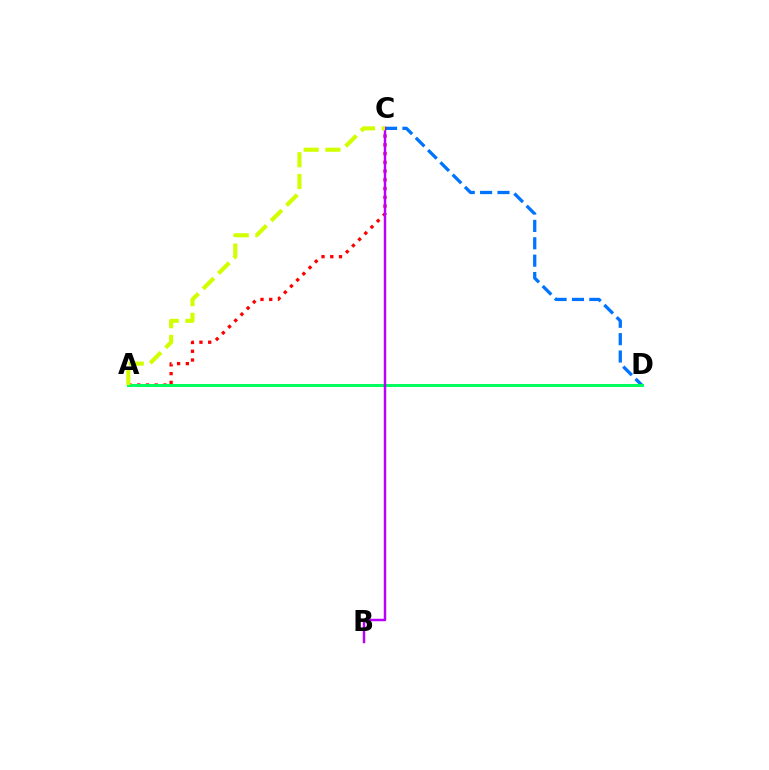{('A', 'C'): [{'color': '#ff0000', 'line_style': 'dotted', 'thickness': 2.38}, {'color': '#d1ff00', 'line_style': 'dashed', 'thickness': 2.95}], ('C', 'D'): [{'color': '#0074ff', 'line_style': 'dashed', 'thickness': 2.36}], ('A', 'D'): [{'color': '#00ff5c', 'line_style': 'solid', 'thickness': 2.13}], ('B', 'C'): [{'color': '#b900ff', 'line_style': 'solid', 'thickness': 1.77}]}